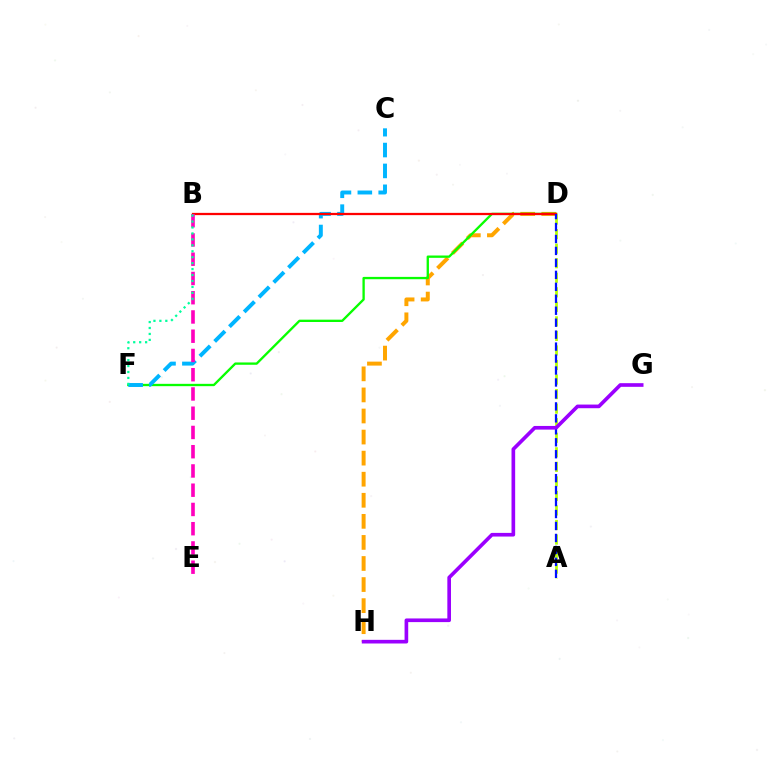{('D', 'H'): [{'color': '#ffa500', 'line_style': 'dashed', 'thickness': 2.86}], ('D', 'F'): [{'color': '#08ff00', 'line_style': 'solid', 'thickness': 1.67}], ('C', 'F'): [{'color': '#00b5ff', 'line_style': 'dashed', 'thickness': 2.84}], ('B', 'D'): [{'color': '#ff0000', 'line_style': 'solid', 'thickness': 1.63}], ('A', 'D'): [{'color': '#b3ff00', 'line_style': 'dashed', 'thickness': 1.98}, {'color': '#0010ff', 'line_style': 'dashed', 'thickness': 1.62}], ('B', 'E'): [{'color': '#ff00bd', 'line_style': 'dashed', 'thickness': 2.61}], ('G', 'H'): [{'color': '#9b00ff', 'line_style': 'solid', 'thickness': 2.63}], ('B', 'F'): [{'color': '#00ff9d', 'line_style': 'dotted', 'thickness': 1.61}]}